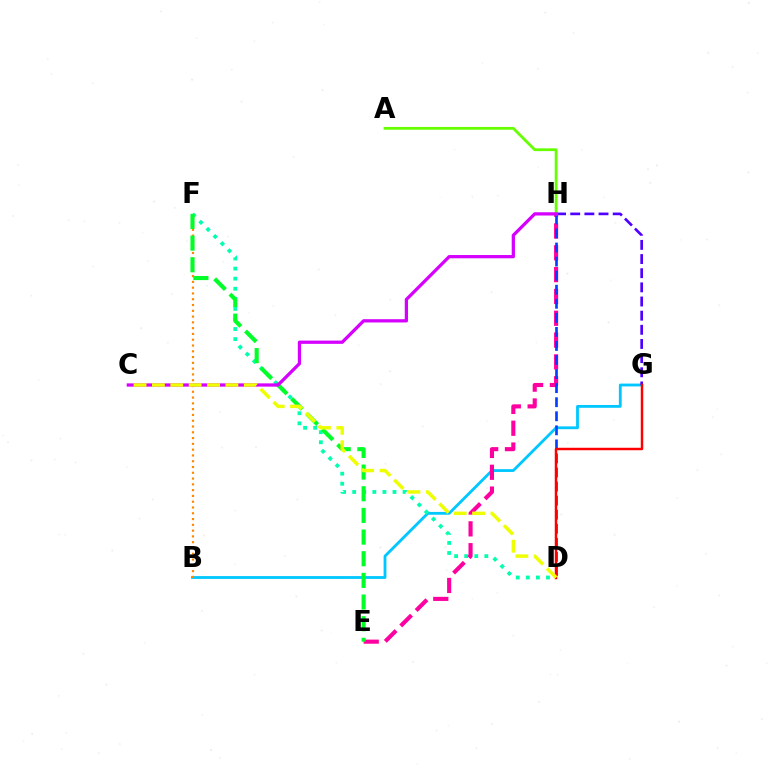{('B', 'G'): [{'color': '#00c7ff', 'line_style': 'solid', 'thickness': 2.03}], ('G', 'H'): [{'color': '#4f00ff', 'line_style': 'dashed', 'thickness': 1.92}], ('D', 'F'): [{'color': '#00ffaf', 'line_style': 'dotted', 'thickness': 2.74}], ('B', 'F'): [{'color': '#ff8800', 'line_style': 'dotted', 'thickness': 1.57}], ('E', 'H'): [{'color': '#ff00a0', 'line_style': 'dashed', 'thickness': 2.96}], ('D', 'H'): [{'color': '#003fff', 'line_style': 'dashed', 'thickness': 1.91}], ('A', 'H'): [{'color': '#66ff00', 'line_style': 'solid', 'thickness': 2.0}], ('D', 'G'): [{'color': '#ff0000', 'line_style': 'solid', 'thickness': 1.78}], ('E', 'F'): [{'color': '#00ff27', 'line_style': 'dashed', 'thickness': 2.94}], ('C', 'H'): [{'color': '#d600ff', 'line_style': 'solid', 'thickness': 2.35}], ('C', 'D'): [{'color': '#eeff00', 'line_style': 'dashed', 'thickness': 2.5}]}